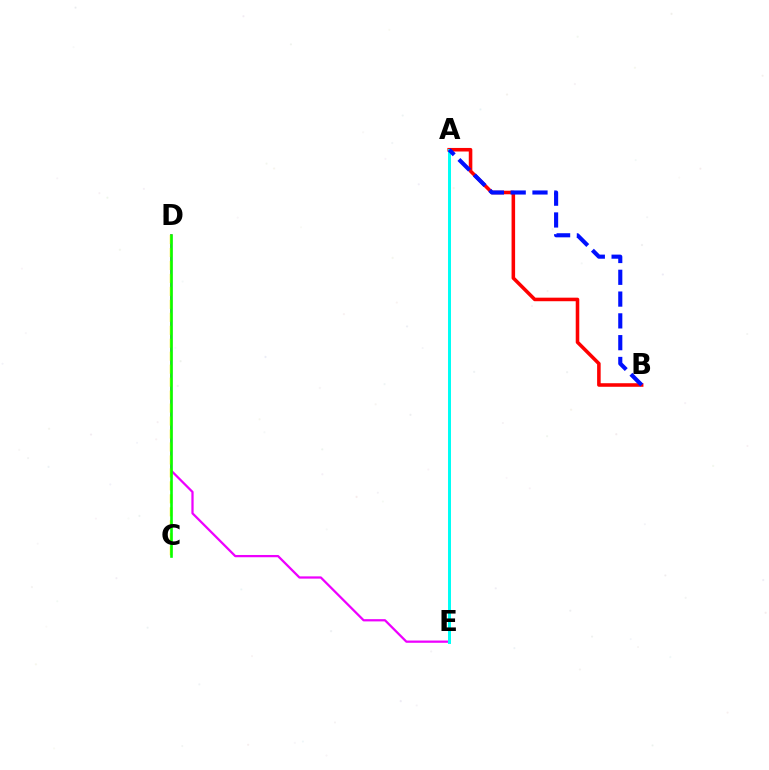{('D', 'E'): [{'color': '#ee00ff', 'line_style': 'solid', 'thickness': 1.62}], ('C', 'D'): [{'color': '#fcf500', 'line_style': 'dashed', 'thickness': 1.76}, {'color': '#08ff00', 'line_style': 'solid', 'thickness': 1.89}], ('A', 'B'): [{'color': '#ff0000', 'line_style': 'solid', 'thickness': 2.56}, {'color': '#0010ff', 'line_style': 'dashed', 'thickness': 2.96}], ('A', 'E'): [{'color': '#00fff6', 'line_style': 'solid', 'thickness': 2.14}]}